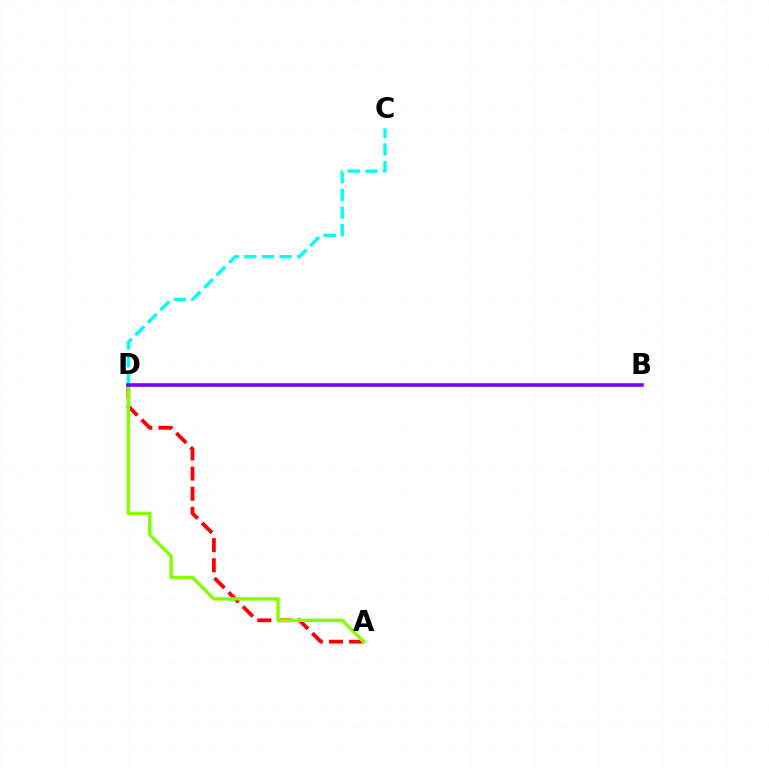{('C', 'D'): [{'color': '#00fff6', 'line_style': 'dashed', 'thickness': 2.4}], ('A', 'D'): [{'color': '#ff0000', 'line_style': 'dashed', 'thickness': 2.73}, {'color': '#84ff00', 'line_style': 'solid', 'thickness': 2.45}], ('B', 'D'): [{'color': '#7200ff', 'line_style': 'solid', 'thickness': 2.58}]}